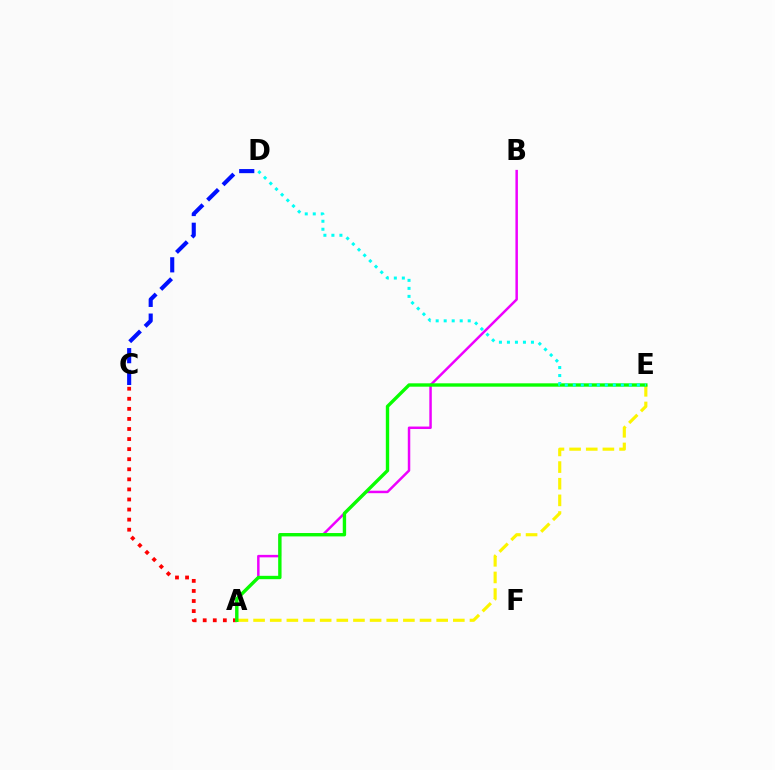{('A', 'C'): [{'color': '#ff0000', 'line_style': 'dotted', 'thickness': 2.74}], ('A', 'B'): [{'color': '#ee00ff', 'line_style': 'solid', 'thickness': 1.79}], ('A', 'E'): [{'color': '#fcf500', 'line_style': 'dashed', 'thickness': 2.26}, {'color': '#08ff00', 'line_style': 'solid', 'thickness': 2.43}], ('C', 'D'): [{'color': '#0010ff', 'line_style': 'dashed', 'thickness': 2.95}], ('D', 'E'): [{'color': '#00fff6', 'line_style': 'dotted', 'thickness': 2.18}]}